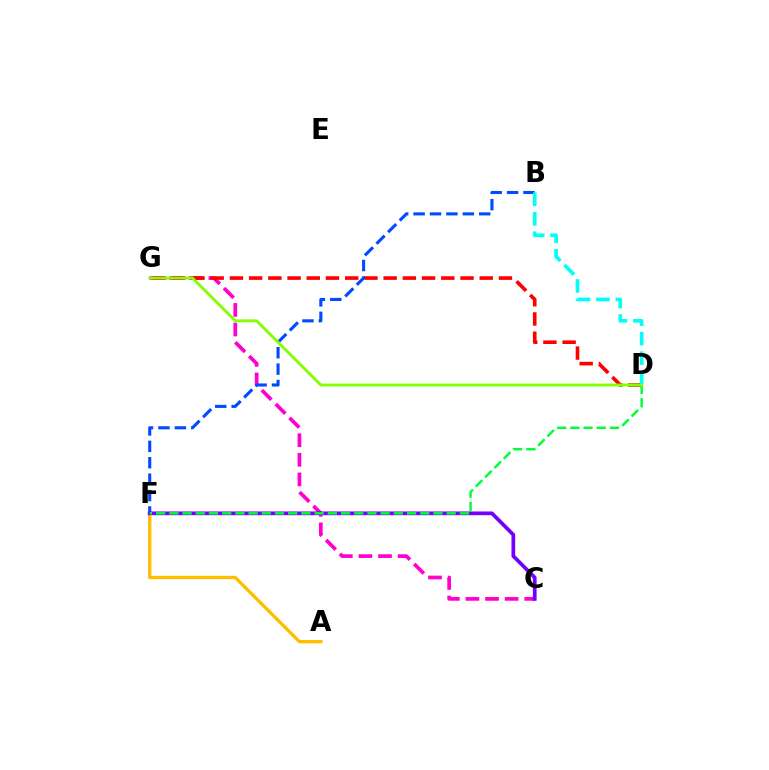{('C', 'G'): [{'color': '#ff00cf', 'line_style': 'dashed', 'thickness': 2.66}], ('D', 'G'): [{'color': '#ff0000', 'line_style': 'dashed', 'thickness': 2.61}, {'color': '#84ff00', 'line_style': 'solid', 'thickness': 2.06}], ('A', 'F'): [{'color': '#ffbd00', 'line_style': 'solid', 'thickness': 2.38}], ('B', 'F'): [{'color': '#004bff', 'line_style': 'dashed', 'thickness': 2.23}], ('B', 'D'): [{'color': '#00fff6', 'line_style': 'dashed', 'thickness': 2.65}], ('C', 'F'): [{'color': '#7200ff', 'line_style': 'solid', 'thickness': 2.69}], ('D', 'F'): [{'color': '#00ff39', 'line_style': 'dashed', 'thickness': 1.79}]}